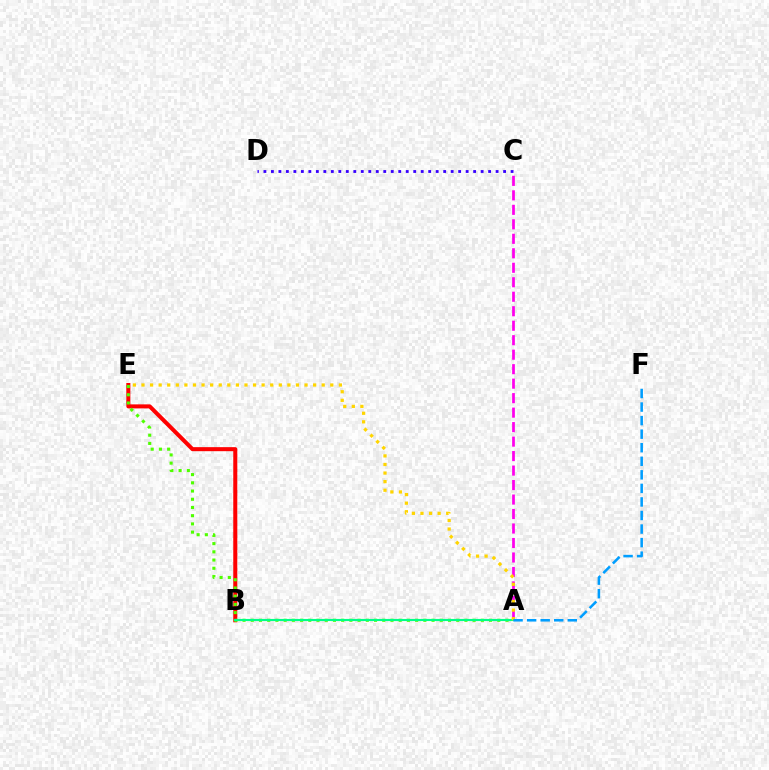{('B', 'E'): [{'color': '#ff0000', 'line_style': 'solid', 'thickness': 2.91}], ('A', 'E'): [{'color': '#4fff00', 'line_style': 'dotted', 'thickness': 2.23}, {'color': '#ffd500', 'line_style': 'dotted', 'thickness': 2.33}], ('A', 'C'): [{'color': '#ff00ed', 'line_style': 'dashed', 'thickness': 1.97}], ('A', 'B'): [{'color': '#00ff86', 'line_style': 'solid', 'thickness': 1.54}], ('A', 'F'): [{'color': '#009eff', 'line_style': 'dashed', 'thickness': 1.84}], ('C', 'D'): [{'color': '#3700ff', 'line_style': 'dotted', 'thickness': 2.04}]}